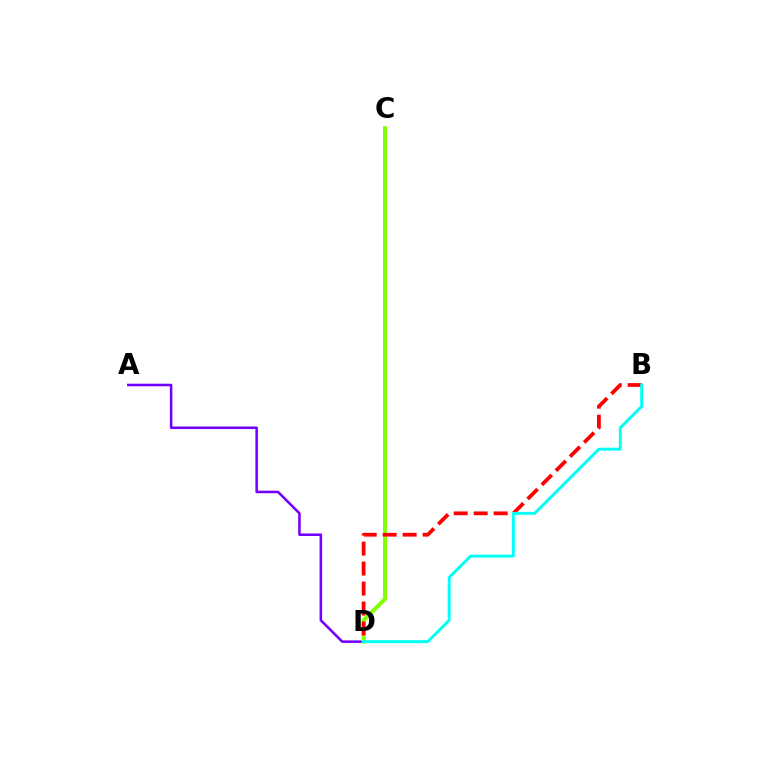{('A', 'D'): [{'color': '#7200ff', 'line_style': 'solid', 'thickness': 1.84}], ('C', 'D'): [{'color': '#84ff00', 'line_style': 'solid', 'thickness': 2.91}], ('B', 'D'): [{'color': '#ff0000', 'line_style': 'dashed', 'thickness': 2.71}, {'color': '#00fff6', 'line_style': 'solid', 'thickness': 2.1}]}